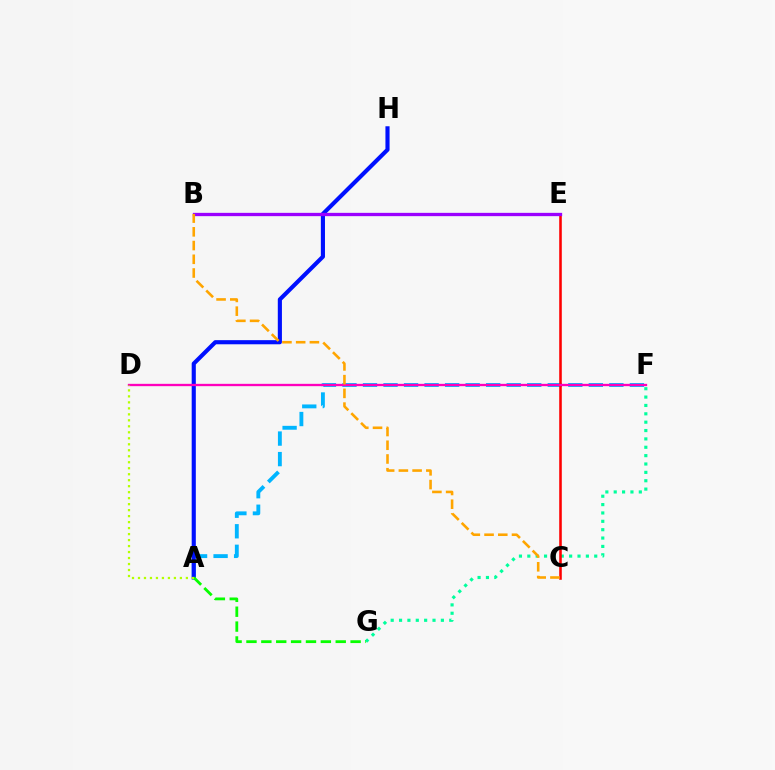{('F', 'G'): [{'color': '#00ff9d', 'line_style': 'dotted', 'thickness': 2.27}], ('A', 'F'): [{'color': '#00b5ff', 'line_style': 'dashed', 'thickness': 2.79}], ('A', 'H'): [{'color': '#0010ff', 'line_style': 'solid', 'thickness': 2.97}], ('C', 'E'): [{'color': '#ff0000', 'line_style': 'solid', 'thickness': 1.85}], ('D', 'F'): [{'color': '#ff00bd', 'line_style': 'solid', 'thickness': 1.68}], ('A', 'G'): [{'color': '#08ff00', 'line_style': 'dashed', 'thickness': 2.02}], ('B', 'E'): [{'color': '#9b00ff', 'line_style': 'solid', 'thickness': 2.38}], ('B', 'C'): [{'color': '#ffa500', 'line_style': 'dashed', 'thickness': 1.86}], ('A', 'D'): [{'color': '#b3ff00', 'line_style': 'dotted', 'thickness': 1.63}]}